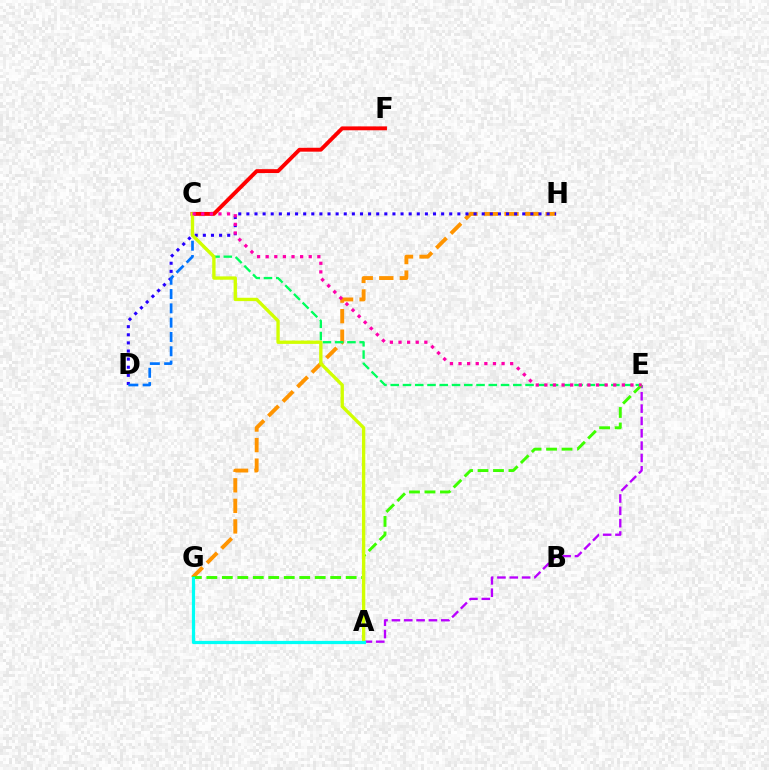{('A', 'E'): [{'color': '#b900ff', 'line_style': 'dashed', 'thickness': 1.68}], ('G', 'H'): [{'color': '#ff9400', 'line_style': 'dashed', 'thickness': 2.79}], ('C', 'E'): [{'color': '#00ff5c', 'line_style': 'dashed', 'thickness': 1.67}, {'color': '#ff00ac', 'line_style': 'dotted', 'thickness': 2.34}], ('E', 'G'): [{'color': '#3dff00', 'line_style': 'dashed', 'thickness': 2.1}], ('C', 'F'): [{'color': '#ff0000', 'line_style': 'solid', 'thickness': 2.8}], ('D', 'H'): [{'color': '#2500ff', 'line_style': 'dotted', 'thickness': 2.2}], ('C', 'D'): [{'color': '#0074ff', 'line_style': 'dashed', 'thickness': 1.94}], ('A', 'C'): [{'color': '#d1ff00', 'line_style': 'solid', 'thickness': 2.41}], ('A', 'G'): [{'color': '#00fff6', 'line_style': 'solid', 'thickness': 2.32}]}